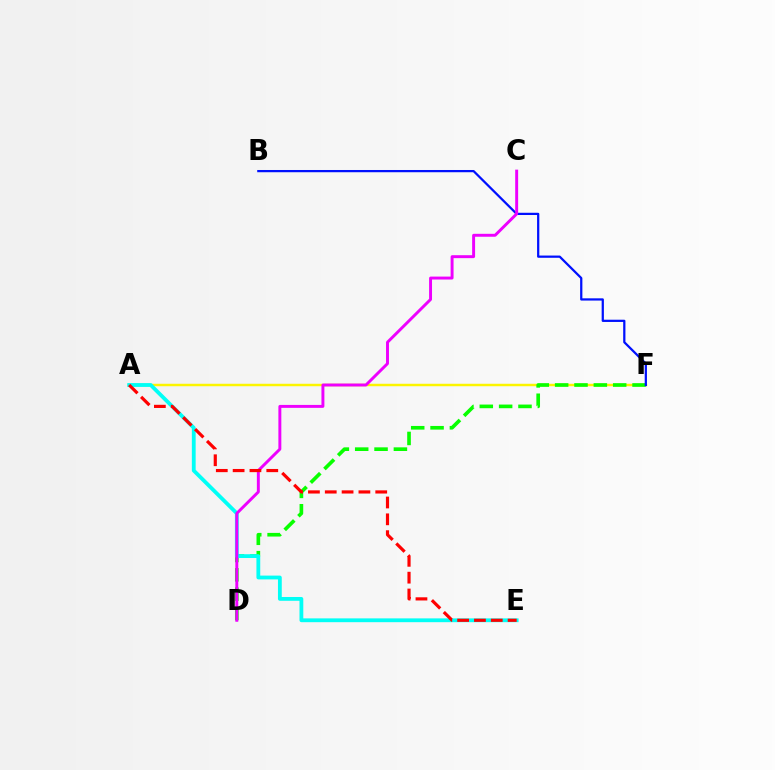{('A', 'F'): [{'color': '#fcf500', 'line_style': 'solid', 'thickness': 1.77}], ('D', 'F'): [{'color': '#08ff00', 'line_style': 'dashed', 'thickness': 2.63}], ('A', 'E'): [{'color': '#00fff6', 'line_style': 'solid', 'thickness': 2.74}, {'color': '#ff0000', 'line_style': 'dashed', 'thickness': 2.29}], ('B', 'F'): [{'color': '#0010ff', 'line_style': 'solid', 'thickness': 1.61}], ('C', 'D'): [{'color': '#ee00ff', 'line_style': 'solid', 'thickness': 2.12}]}